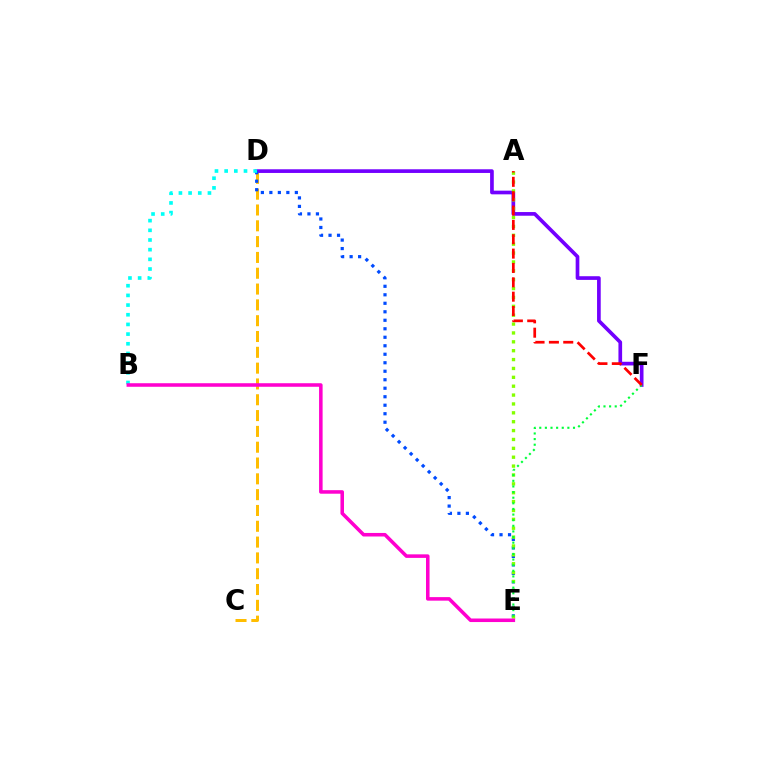{('C', 'D'): [{'color': '#ffbd00', 'line_style': 'dashed', 'thickness': 2.15}], ('D', 'F'): [{'color': '#7200ff', 'line_style': 'solid', 'thickness': 2.65}], ('D', 'E'): [{'color': '#004bff', 'line_style': 'dotted', 'thickness': 2.31}], ('A', 'E'): [{'color': '#84ff00', 'line_style': 'dotted', 'thickness': 2.41}], ('B', 'D'): [{'color': '#00fff6', 'line_style': 'dotted', 'thickness': 2.63}], ('E', 'F'): [{'color': '#00ff39', 'line_style': 'dotted', 'thickness': 1.53}], ('B', 'E'): [{'color': '#ff00cf', 'line_style': 'solid', 'thickness': 2.55}], ('A', 'F'): [{'color': '#ff0000', 'line_style': 'dashed', 'thickness': 1.95}]}